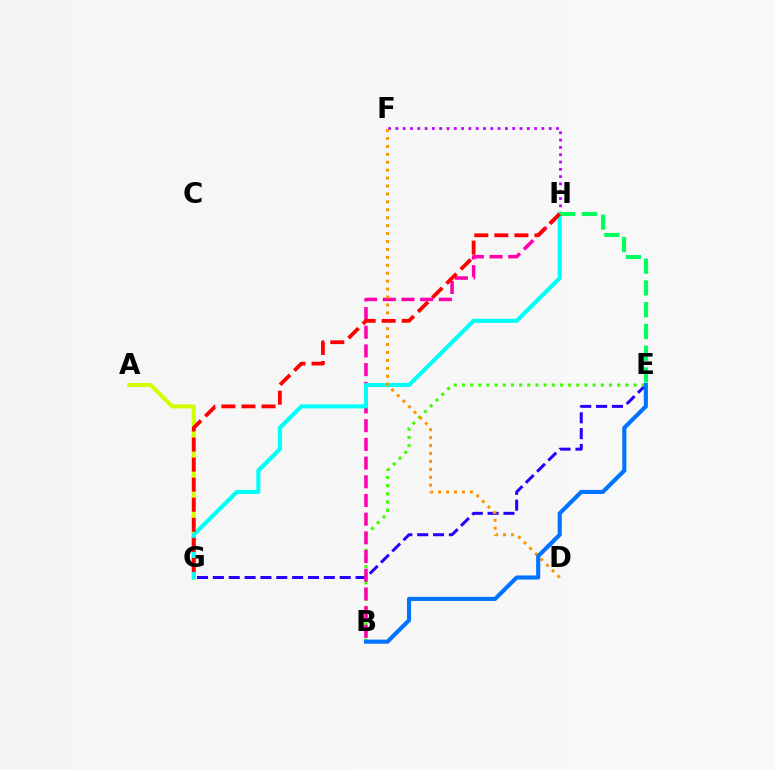{('E', 'G'): [{'color': '#2500ff', 'line_style': 'dashed', 'thickness': 2.15}], ('F', 'H'): [{'color': '#b900ff', 'line_style': 'dotted', 'thickness': 1.98}], ('A', 'G'): [{'color': '#d1ff00', 'line_style': 'solid', 'thickness': 2.93}], ('B', 'E'): [{'color': '#3dff00', 'line_style': 'dotted', 'thickness': 2.22}, {'color': '#0074ff', 'line_style': 'solid', 'thickness': 2.96}], ('B', 'H'): [{'color': '#ff00ac', 'line_style': 'dashed', 'thickness': 2.54}], ('G', 'H'): [{'color': '#00fff6', 'line_style': 'solid', 'thickness': 2.95}, {'color': '#ff0000', 'line_style': 'dashed', 'thickness': 2.73}], ('E', 'H'): [{'color': '#00ff5c', 'line_style': 'dashed', 'thickness': 2.96}], ('D', 'F'): [{'color': '#ff9400', 'line_style': 'dotted', 'thickness': 2.15}]}